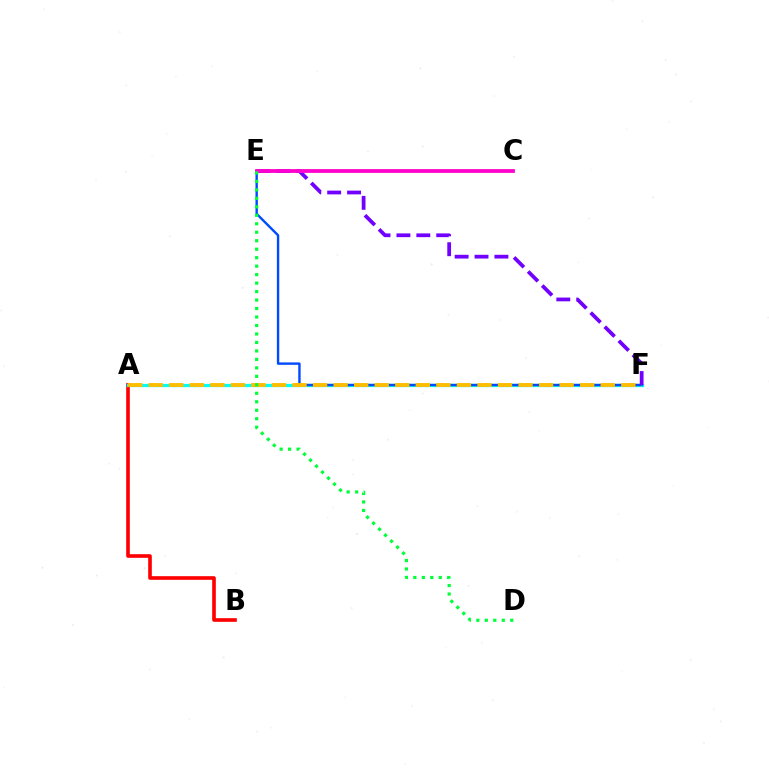{('A', 'B'): [{'color': '#ff0000', 'line_style': 'solid', 'thickness': 2.62}], ('A', 'F'): [{'color': '#00fff6', 'line_style': 'solid', 'thickness': 2.35}, {'color': '#ffbd00', 'line_style': 'dashed', 'thickness': 2.79}], ('E', 'F'): [{'color': '#004bff', 'line_style': 'solid', 'thickness': 1.72}, {'color': '#7200ff', 'line_style': 'dashed', 'thickness': 2.7}], ('C', 'E'): [{'color': '#84ff00', 'line_style': 'solid', 'thickness': 1.73}, {'color': '#ff00cf', 'line_style': 'solid', 'thickness': 2.71}], ('D', 'E'): [{'color': '#00ff39', 'line_style': 'dotted', 'thickness': 2.3}]}